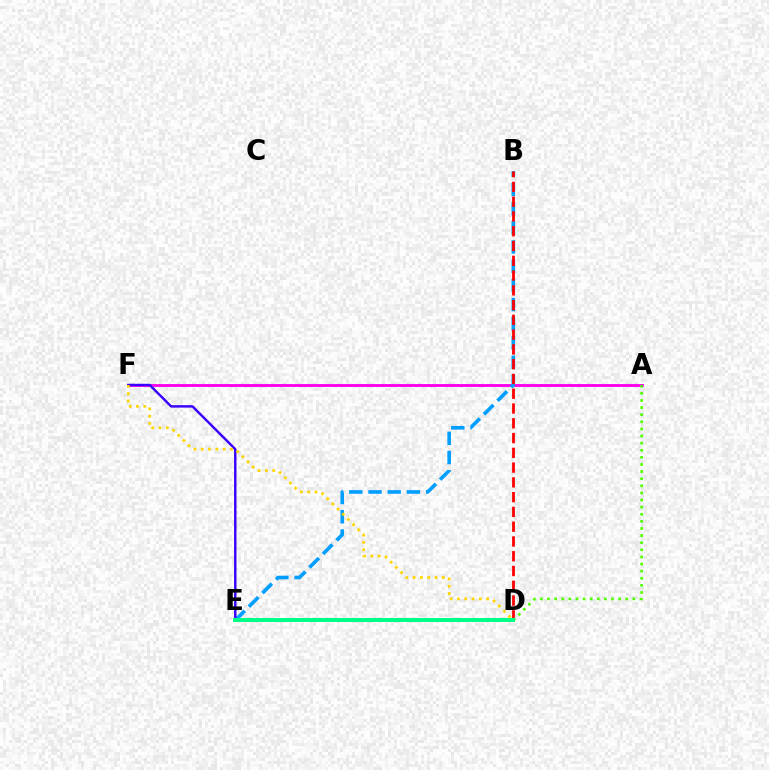{('A', 'F'): [{'color': '#ff00ed', 'line_style': 'solid', 'thickness': 2.06}], ('B', 'E'): [{'color': '#009eff', 'line_style': 'dashed', 'thickness': 2.61}], ('E', 'F'): [{'color': '#3700ff', 'line_style': 'solid', 'thickness': 1.75}], ('D', 'F'): [{'color': '#ffd500', 'line_style': 'dotted', 'thickness': 1.98}], ('B', 'D'): [{'color': '#ff0000', 'line_style': 'dashed', 'thickness': 2.01}], ('A', 'D'): [{'color': '#4fff00', 'line_style': 'dotted', 'thickness': 1.93}], ('D', 'E'): [{'color': '#00ff86', 'line_style': 'solid', 'thickness': 2.87}]}